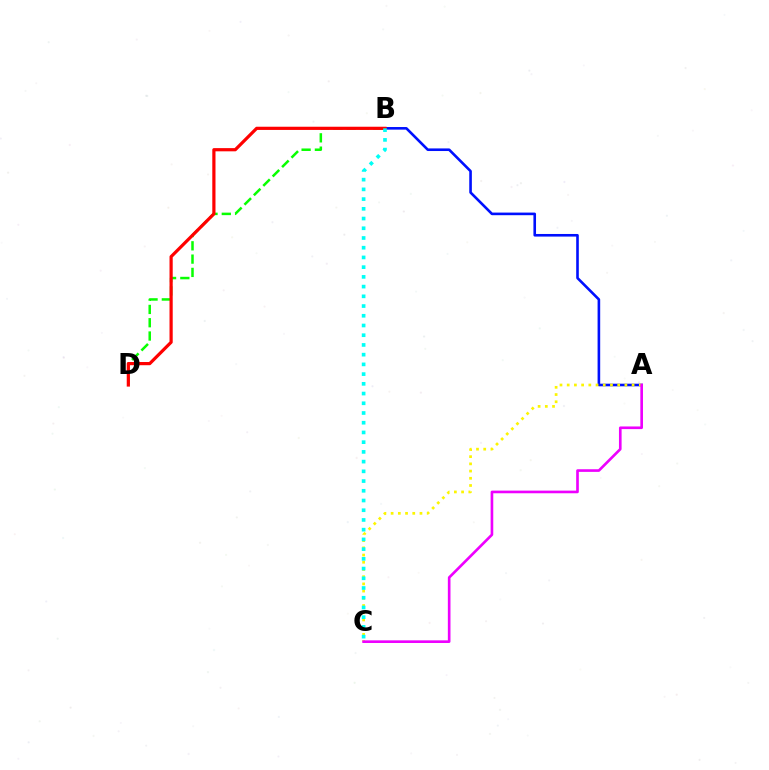{('A', 'B'): [{'color': '#0010ff', 'line_style': 'solid', 'thickness': 1.88}], ('B', 'D'): [{'color': '#08ff00', 'line_style': 'dashed', 'thickness': 1.81}, {'color': '#ff0000', 'line_style': 'solid', 'thickness': 2.3}], ('A', 'C'): [{'color': '#fcf500', 'line_style': 'dotted', 'thickness': 1.96}, {'color': '#ee00ff', 'line_style': 'solid', 'thickness': 1.9}], ('B', 'C'): [{'color': '#00fff6', 'line_style': 'dotted', 'thickness': 2.64}]}